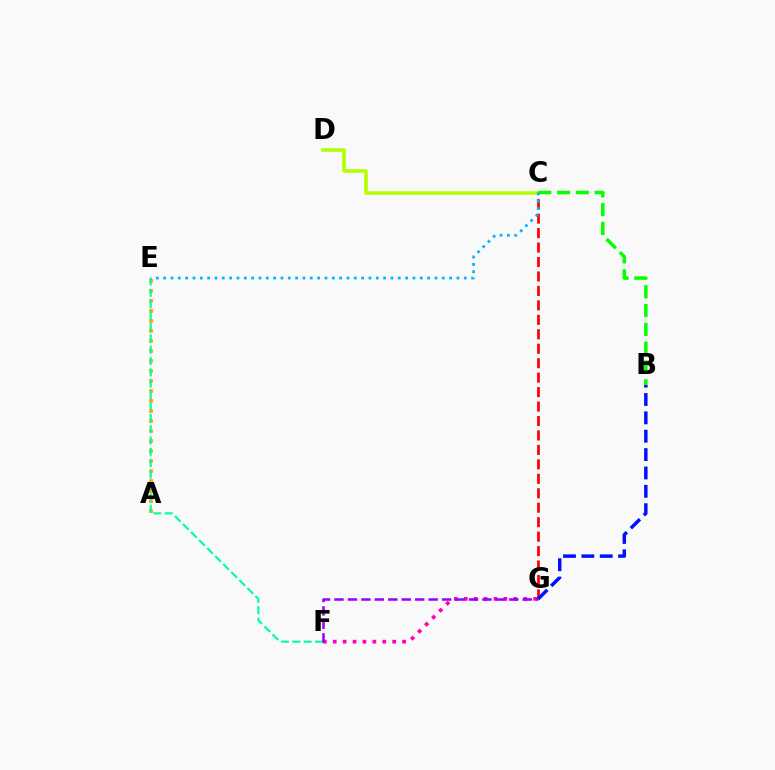{('F', 'G'): [{'color': '#ff00bd', 'line_style': 'dotted', 'thickness': 2.69}, {'color': '#9b00ff', 'line_style': 'dashed', 'thickness': 1.83}], ('C', 'G'): [{'color': '#ff0000', 'line_style': 'dashed', 'thickness': 1.96}], ('C', 'D'): [{'color': '#b3ff00', 'line_style': 'solid', 'thickness': 2.57}], ('A', 'E'): [{'color': '#ffa500', 'line_style': 'dotted', 'thickness': 2.72}], ('E', 'F'): [{'color': '#00ff9d', 'line_style': 'dashed', 'thickness': 1.54}], ('B', 'C'): [{'color': '#08ff00', 'line_style': 'dashed', 'thickness': 2.55}], ('C', 'E'): [{'color': '#00b5ff', 'line_style': 'dotted', 'thickness': 1.99}], ('B', 'G'): [{'color': '#0010ff', 'line_style': 'dashed', 'thickness': 2.49}]}